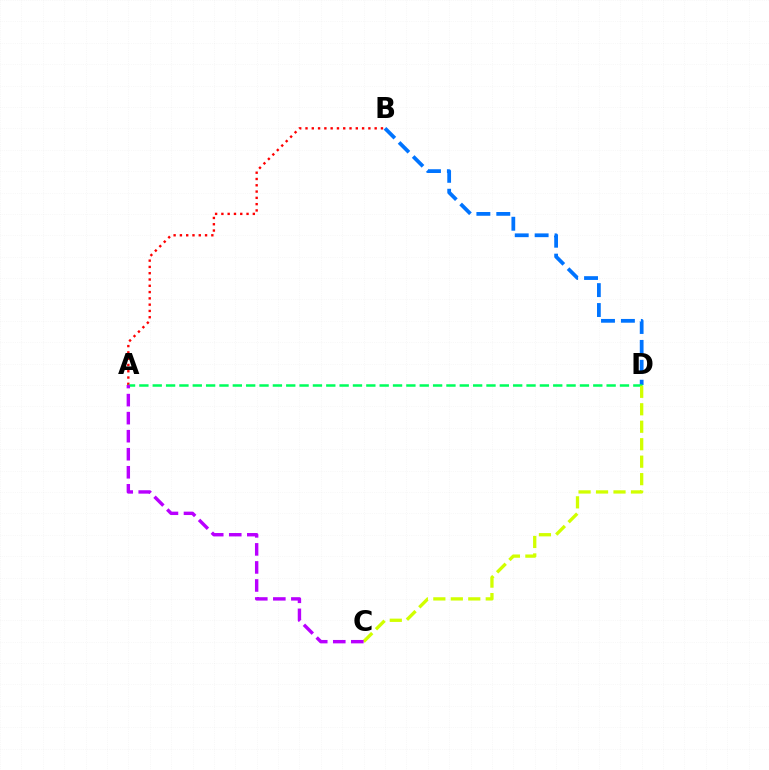{('B', 'D'): [{'color': '#0074ff', 'line_style': 'dashed', 'thickness': 2.71}], ('A', 'B'): [{'color': '#ff0000', 'line_style': 'dotted', 'thickness': 1.71}], ('A', 'D'): [{'color': '#00ff5c', 'line_style': 'dashed', 'thickness': 1.81}], ('C', 'D'): [{'color': '#d1ff00', 'line_style': 'dashed', 'thickness': 2.37}], ('A', 'C'): [{'color': '#b900ff', 'line_style': 'dashed', 'thickness': 2.45}]}